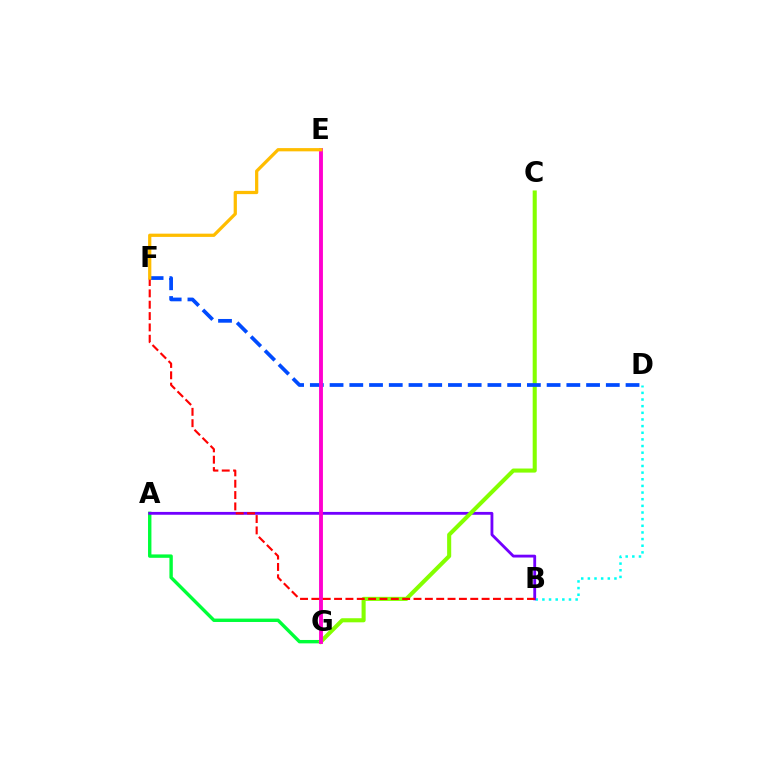{('B', 'D'): [{'color': '#00fff6', 'line_style': 'dotted', 'thickness': 1.81}], ('A', 'G'): [{'color': '#00ff39', 'line_style': 'solid', 'thickness': 2.45}], ('A', 'B'): [{'color': '#7200ff', 'line_style': 'solid', 'thickness': 2.03}], ('C', 'G'): [{'color': '#84ff00', 'line_style': 'solid', 'thickness': 2.94}], ('D', 'F'): [{'color': '#004bff', 'line_style': 'dashed', 'thickness': 2.68}], ('E', 'G'): [{'color': '#ff00cf', 'line_style': 'solid', 'thickness': 2.79}], ('B', 'F'): [{'color': '#ff0000', 'line_style': 'dashed', 'thickness': 1.54}], ('E', 'F'): [{'color': '#ffbd00', 'line_style': 'solid', 'thickness': 2.33}]}